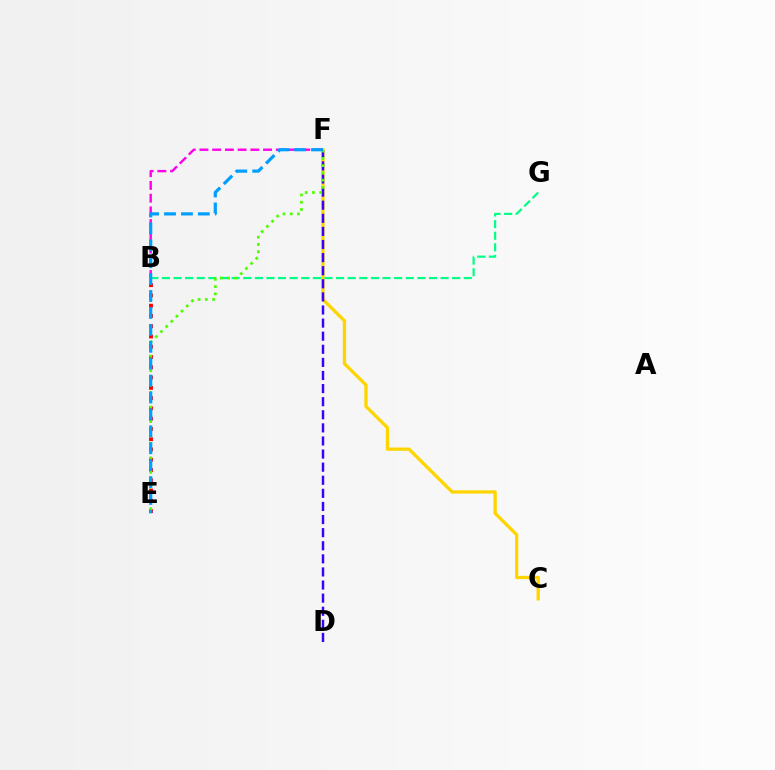{('C', 'F'): [{'color': '#ffd500', 'line_style': 'solid', 'thickness': 2.36}], ('B', 'E'): [{'color': '#ff0000', 'line_style': 'dotted', 'thickness': 2.79}], ('D', 'F'): [{'color': '#3700ff', 'line_style': 'dashed', 'thickness': 1.78}], ('B', 'F'): [{'color': '#ff00ed', 'line_style': 'dashed', 'thickness': 1.73}], ('B', 'G'): [{'color': '#00ff86', 'line_style': 'dashed', 'thickness': 1.58}], ('E', 'F'): [{'color': '#4fff00', 'line_style': 'dotted', 'thickness': 1.97}, {'color': '#009eff', 'line_style': 'dashed', 'thickness': 2.3}]}